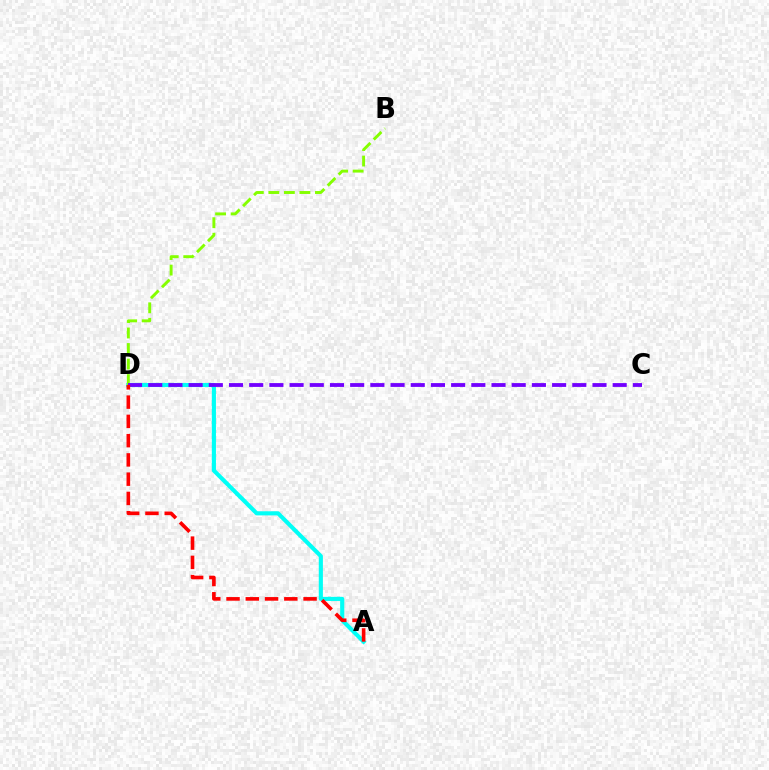{('A', 'D'): [{'color': '#00fff6', 'line_style': 'solid', 'thickness': 2.97}, {'color': '#ff0000', 'line_style': 'dashed', 'thickness': 2.62}], ('B', 'D'): [{'color': '#84ff00', 'line_style': 'dashed', 'thickness': 2.11}], ('C', 'D'): [{'color': '#7200ff', 'line_style': 'dashed', 'thickness': 2.74}]}